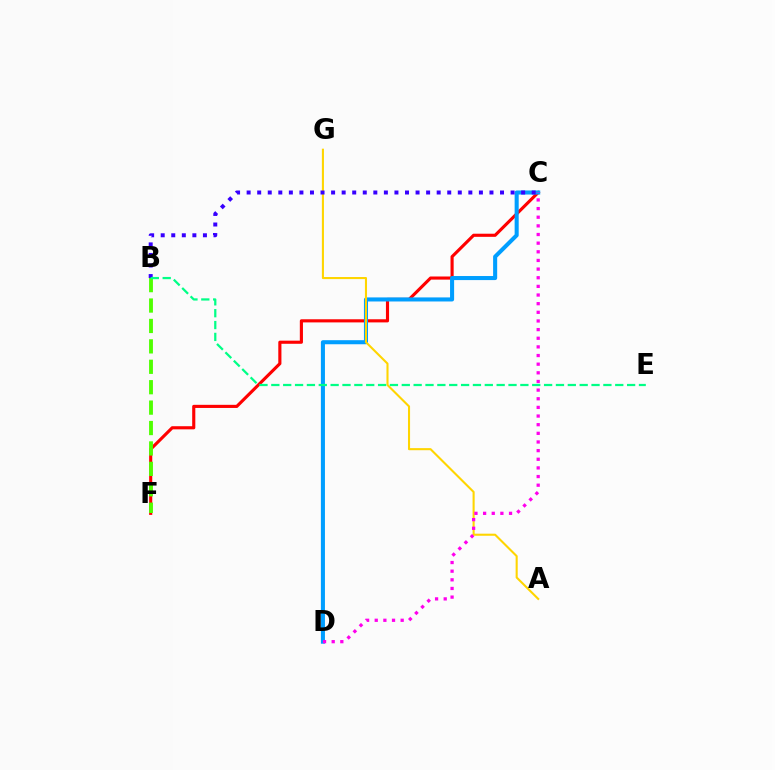{('C', 'F'): [{'color': '#ff0000', 'line_style': 'solid', 'thickness': 2.25}], ('B', 'F'): [{'color': '#4fff00', 'line_style': 'dashed', 'thickness': 2.77}], ('C', 'D'): [{'color': '#009eff', 'line_style': 'solid', 'thickness': 2.93}, {'color': '#ff00ed', 'line_style': 'dotted', 'thickness': 2.35}], ('A', 'G'): [{'color': '#ffd500', 'line_style': 'solid', 'thickness': 1.5}], ('B', 'C'): [{'color': '#3700ff', 'line_style': 'dotted', 'thickness': 2.87}], ('B', 'E'): [{'color': '#00ff86', 'line_style': 'dashed', 'thickness': 1.61}]}